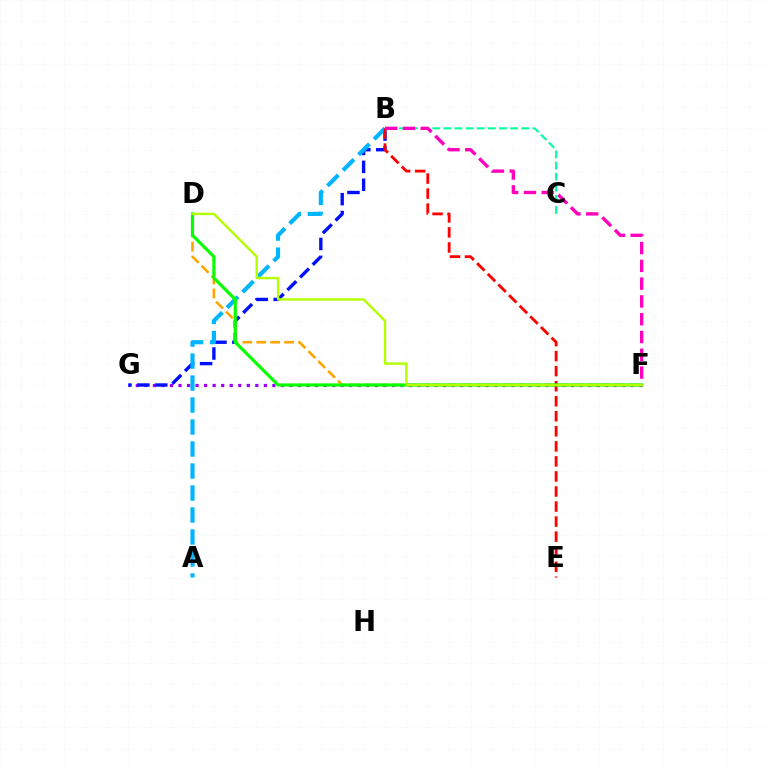{('F', 'G'): [{'color': '#9b00ff', 'line_style': 'dotted', 'thickness': 2.32}], ('B', 'G'): [{'color': '#0010ff', 'line_style': 'dashed', 'thickness': 2.43}], ('A', 'B'): [{'color': '#00b5ff', 'line_style': 'dashed', 'thickness': 2.99}], ('D', 'F'): [{'color': '#ffa500', 'line_style': 'dashed', 'thickness': 1.89}, {'color': '#08ff00', 'line_style': 'solid', 'thickness': 2.29}, {'color': '#b3ff00', 'line_style': 'solid', 'thickness': 1.72}], ('B', 'C'): [{'color': '#00ff9d', 'line_style': 'dashed', 'thickness': 1.51}], ('B', 'E'): [{'color': '#ff0000', 'line_style': 'dashed', 'thickness': 2.04}], ('B', 'F'): [{'color': '#ff00bd', 'line_style': 'dashed', 'thickness': 2.42}]}